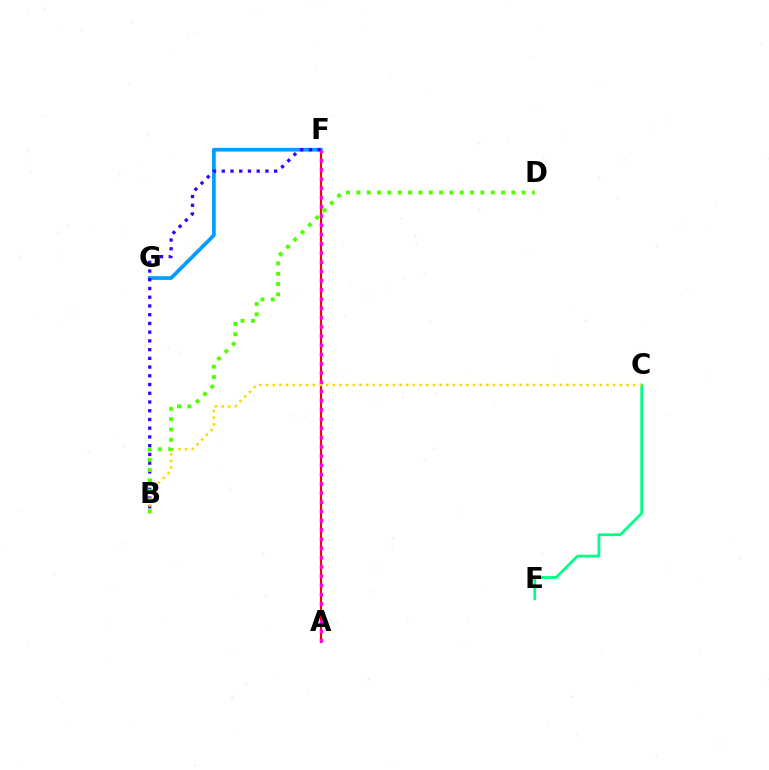{('C', 'E'): [{'color': '#00ff86', 'line_style': 'solid', 'thickness': 1.98}], ('A', 'F'): [{'color': '#ff0000', 'line_style': 'solid', 'thickness': 1.54}, {'color': '#ff00ed', 'line_style': 'dotted', 'thickness': 2.51}], ('F', 'G'): [{'color': '#009eff', 'line_style': 'solid', 'thickness': 2.67}], ('B', 'F'): [{'color': '#3700ff', 'line_style': 'dotted', 'thickness': 2.37}], ('B', 'C'): [{'color': '#ffd500', 'line_style': 'dotted', 'thickness': 1.81}], ('B', 'D'): [{'color': '#4fff00', 'line_style': 'dotted', 'thickness': 2.81}]}